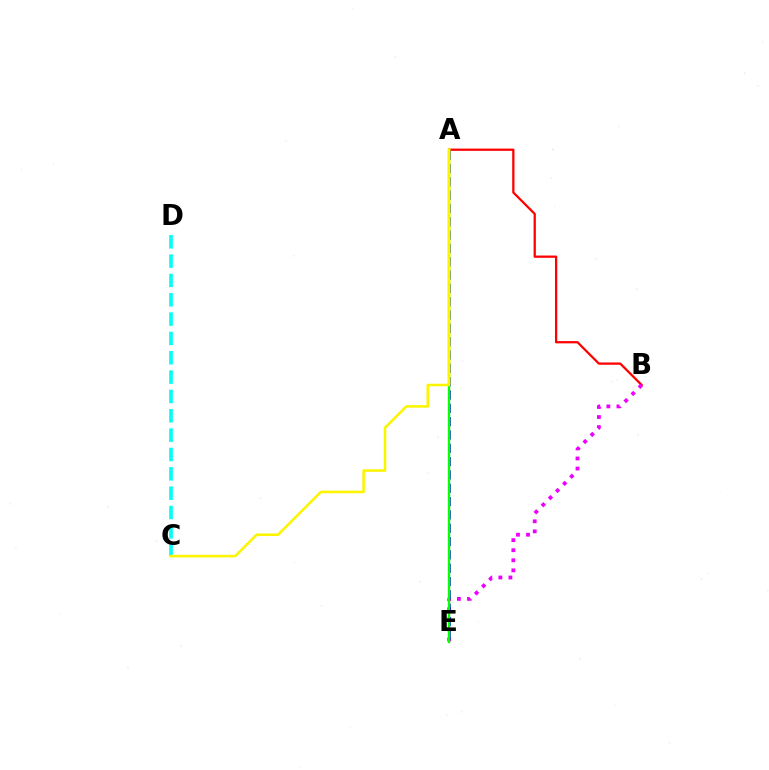{('C', 'D'): [{'color': '#00fff6', 'line_style': 'dashed', 'thickness': 2.63}], ('A', 'B'): [{'color': '#ff0000', 'line_style': 'solid', 'thickness': 1.63}], ('B', 'E'): [{'color': '#ee00ff', 'line_style': 'dotted', 'thickness': 2.73}], ('A', 'E'): [{'color': '#0010ff', 'line_style': 'dashed', 'thickness': 1.81}, {'color': '#08ff00', 'line_style': 'solid', 'thickness': 1.68}], ('A', 'C'): [{'color': '#fcf500', 'line_style': 'solid', 'thickness': 1.85}]}